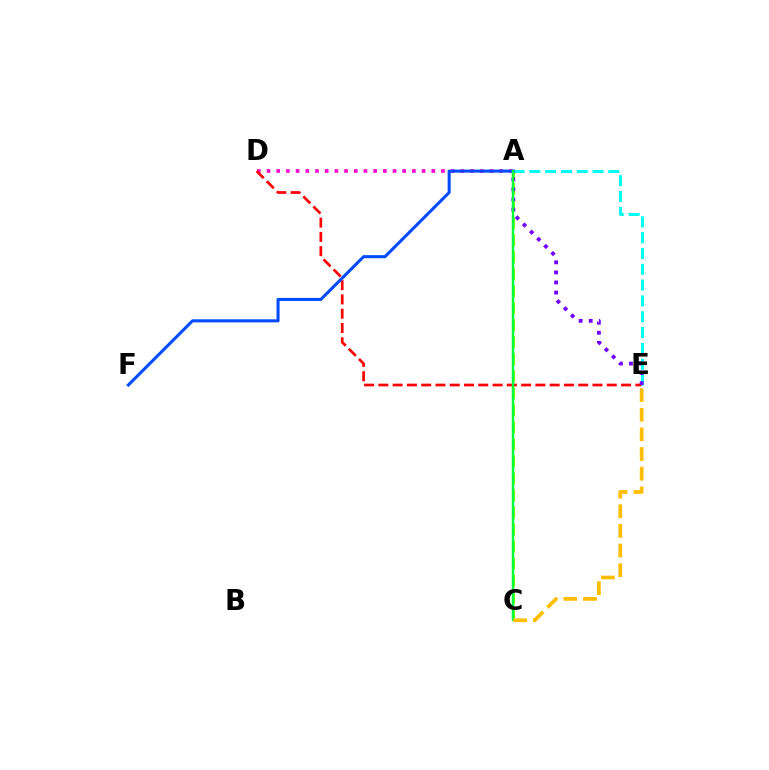{('A', 'D'): [{'color': '#ff00cf', 'line_style': 'dotted', 'thickness': 2.63}], ('A', 'C'): [{'color': '#84ff00', 'line_style': 'dashed', 'thickness': 2.31}, {'color': '#00ff39', 'line_style': 'solid', 'thickness': 1.72}], ('D', 'E'): [{'color': '#ff0000', 'line_style': 'dashed', 'thickness': 1.94}], ('A', 'E'): [{'color': '#00fff6', 'line_style': 'dashed', 'thickness': 2.15}, {'color': '#7200ff', 'line_style': 'dotted', 'thickness': 2.74}], ('A', 'F'): [{'color': '#004bff', 'line_style': 'solid', 'thickness': 2.19}], ('C', 'E'): [{'color': '#ffbd00', 'line_style': 'dashed', 'thickness': 2.67}]}